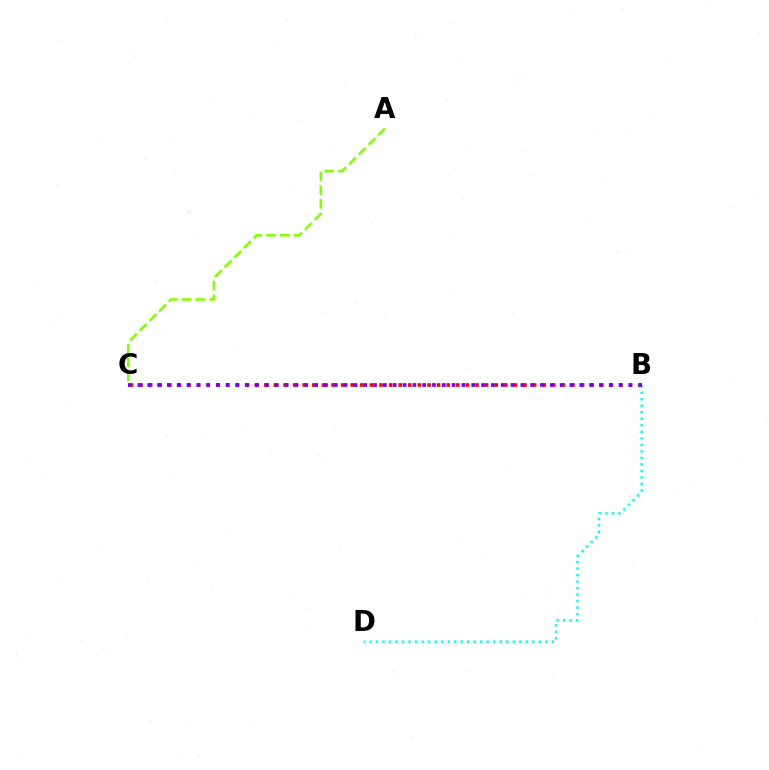{('B', 'C'): [{'color': '#ff0000', 'line_style': 'dotted', 'thickness': 2.61}, {'color': '#7200ff', 'line_style': 'dotted', 'thickness': 2.67}], ('B', 'D'): [{'color': '#00fff6', 'line_style': 'dotted', 'thickness': 1.77}], ('A', 'C'): [{'color': '#84ff00', 'line_style': 'dashed', 'thickness': 1.87}]}